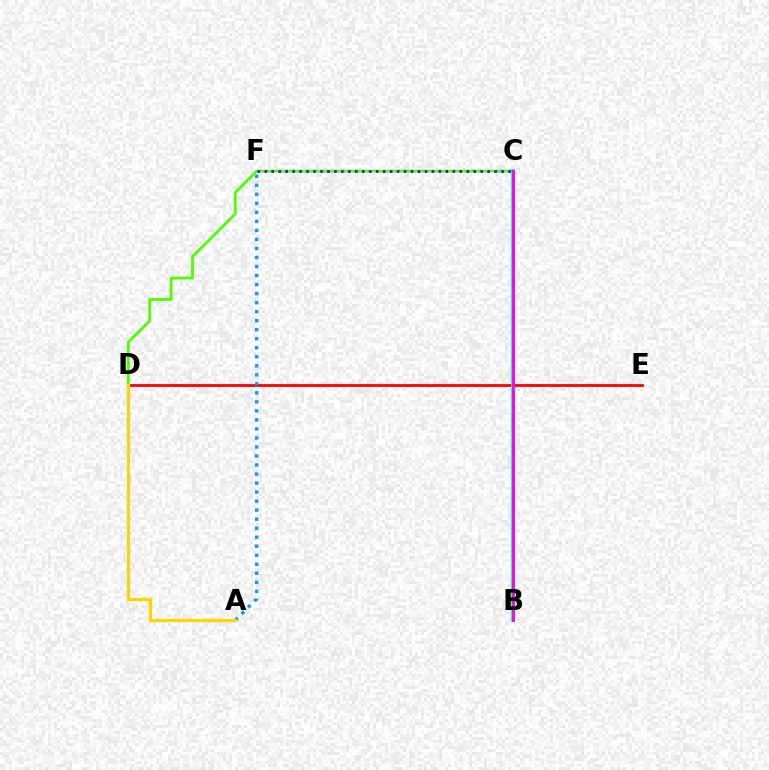{('C', 'D'): [{'color': '#4fff00', 'line_style': 'solid', 'thickness': 2.02}], ('D', 'E'): [{'color': '#ff0000', 'line_style': 'solid', 'thickness': 2.0}], ('A', 'F'): [{'color': '#009eff', 'line_style': 'dotted', 'thickness': 2.45}], ('A', 'D'): [{'color': '#ffd500', 'line_style': 'solid', 'thickness': 2.28}], ('B', 'C'): [{'color': '#00ff86', 'line_style': 'solid', 'thickness': 2.68}, {'color': '#ff00ed', 'line_style': 'solid', 'thickness': 2.04}], ('C', 'F'): [{'color': '#3700ff', 'line_style': 'dotted', 'thickness': 1.89}]}